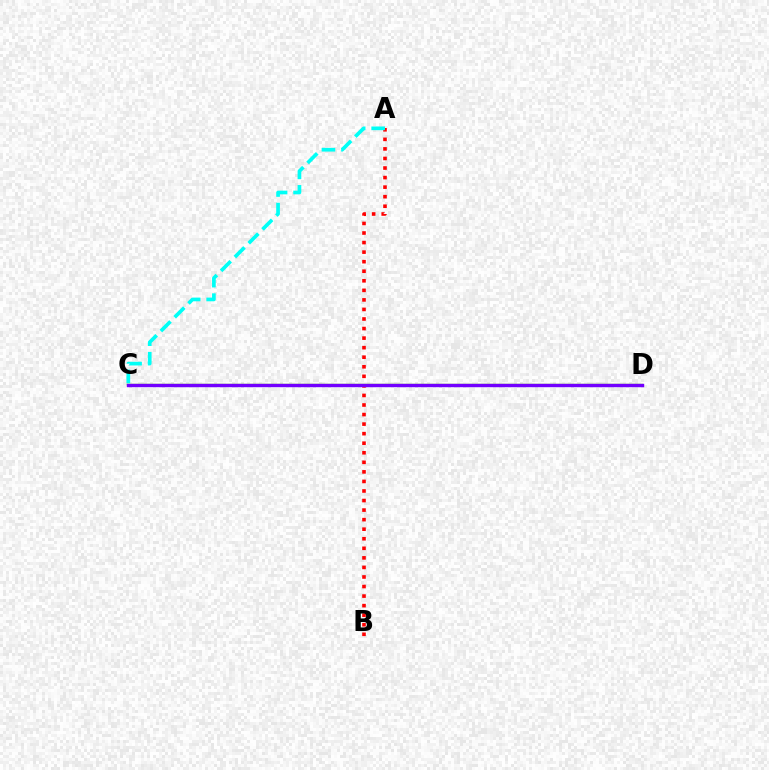{('A', 'B'): [{'color': '#ff0000', 'line_style': 'dotted', 'thickness': 2.6}], ('C', 'D'): [{'color': '#84ff00', 'line_style': 'solid', 'thickness': 1.7}, {'color': '#7200ff', 'line_style': 'solid', 'thickness': 2.45}], ('A', 'C'): [{'color': '#00fff6', 'line_style': 'dashed', 'thickness': 2.65}]}